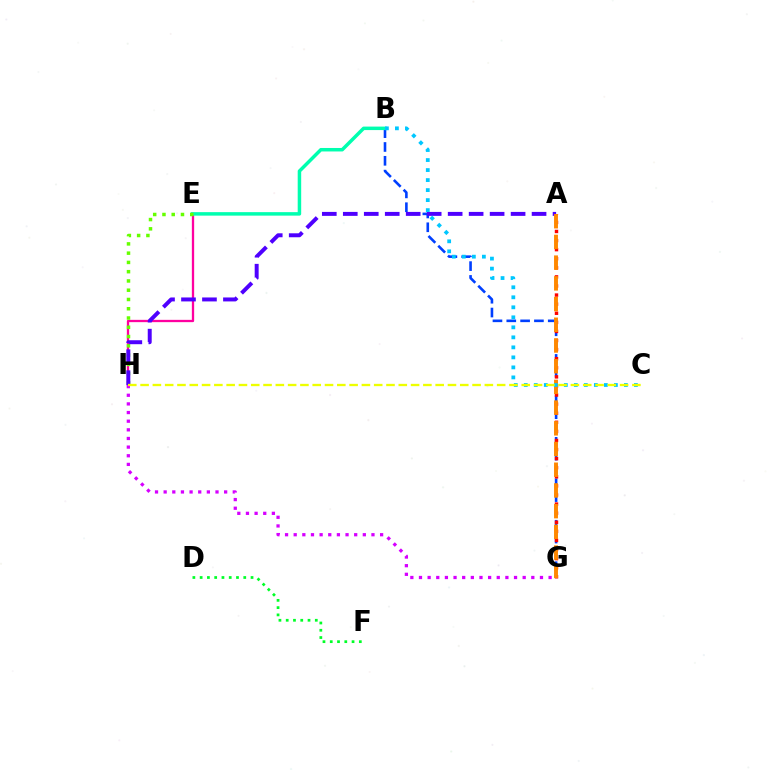{('E', 'H'): [{'color': '#ff00a0', 'line_style': 'solid', 'thickness': 1.65}, {'color': '#66ff00', 'line_style': 'dotted', 'thickness': 2.52}], ('B', 'G'): [{'color': '#003fff', 'line_style': 'dashed', 'thickness': 1.88}], ('B', 'E'): [{'color': '#00ffaf', 'line_style': 'solid', 'thickness': 2.51}], ('A', 'G'): [{'color': '#ff0000', 'line_style': 'dotted', 'thickness': 2.47}, {'color': '#ff8800', 'line_style': 'dashed', 'thickness': 2.81}], ('A', 'H'): [{'color': '#4f00ff', 'line_style': 'dashed', 'thickness': 2.85}], ('G', 'H'): [{'color': '#d600ff', 'line_style': 'dotted', 'thickness': 2.35}], ('D', 'F'): [{'color': '#00ff27', 'line_style': 'dotted', 'thickness': 1.98}], ('B', 'C'): [{'color': '#00c7ff', 'line_style': 'dotted', 'thickness': 2.72}], ('C', 'H'): [{'color': '#eeff00', 'line_style': 'dashed', 'thickness': 1.67}]}